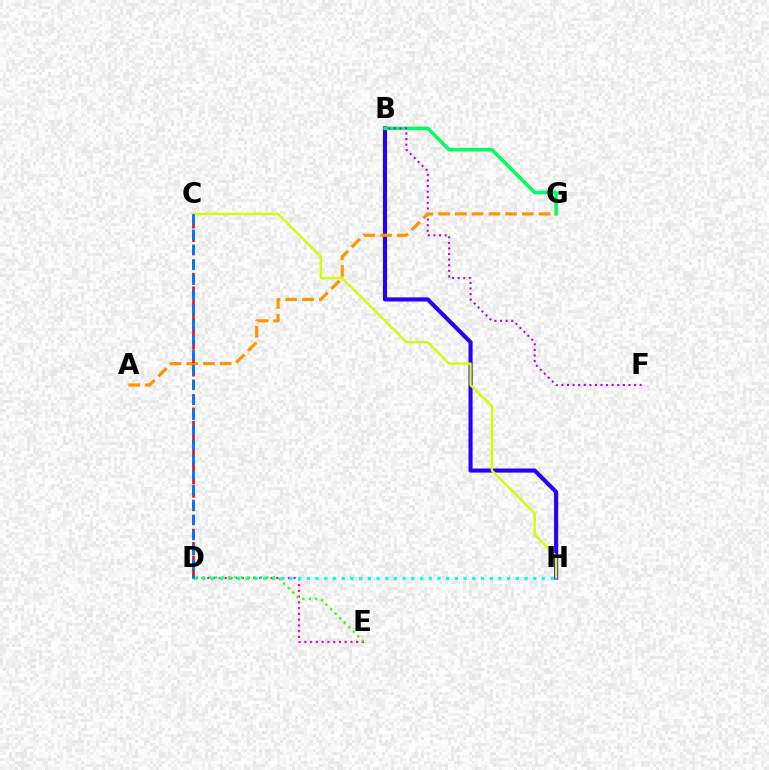{('D', 'E'): [{'color': '#ff00ac', 'line_style': 'dotted', 'thickness': 1.56}, {'color': '#3dff00', 'line_style': 'dotted', 'thickness': 1.74}], ('B', 'H'): [{'color': '#2500ff', 'line_style': 'solid', 'thickness': 2.96}], ('B', 'G'): [{'color': '#00ff5c', 'line_style': 'solid', 'thickness': 2.55}], ('D', 'H'): [{'color': '#00fff6', 'line_style': 'dotted', 'thickness': 2.37}], ('C', 'H'): [{'color': '#d1ff00', 'line_style': 'solid', 'thickness': 1.71}], ('B', 'F'): [{'color': '#b900ff', 'line_style': 'dotted', 'thickness': 1.52}], ('A', 'G'): [{'color': '#ff9400', 'line_style': 'dashed', 'thickness': 2.27}], ('C', 'D'): [{'color': '#ff0000', 'line_style': 'dashed', 'thickness': 1.83}, {'color': '#0074ff', 'line_style': 'dashed', 'thickness': 2.04}]}